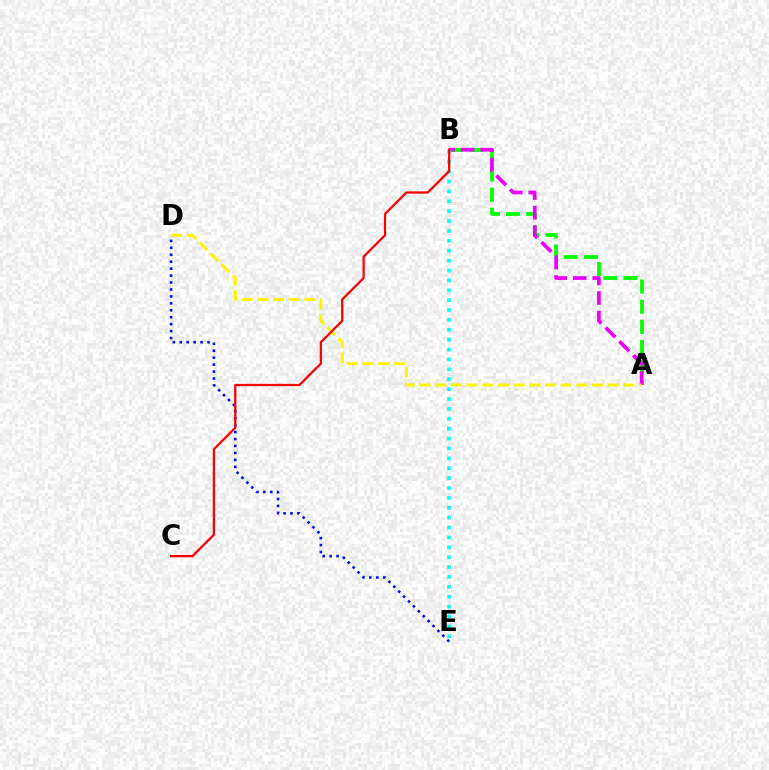{('A', 'B'): [{'color': '#08ff00', 'line_style': 'dashed', 'thickness': 2.74}, {'color': '#ee00ff', 'line_style': 'dashed', 'thickness': 2.66}], ('D', 'E'): [{'color': '#0010ff', 'line_style': 'dotted', 'thickness': 1.89}], ('A', 'D'): [{'color': '#fcf500', 'line_style': 'dashed', 'thickness': 2.13}], ('B', 'E'): [{'color': '#00fff6', 'line_style': 'dotted', 'thickness': 2.69}], ('B', 'C'): [{'color': '#ff0000', 'line_style': 'solid', 'thickness': 1.62}]}